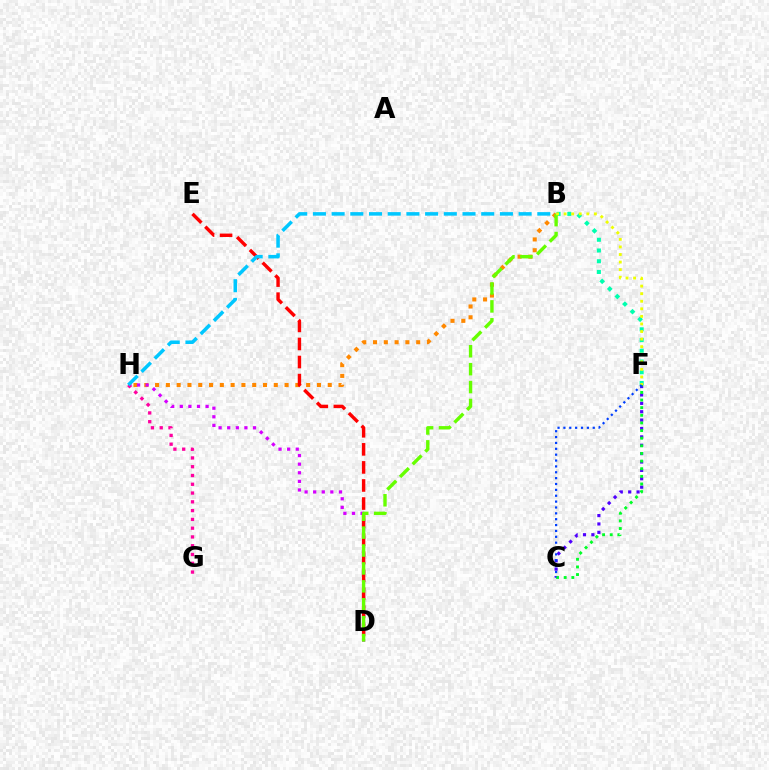{('C', 'F'): [{'color': '#4f00ff', 'line_style': 'dotted', 'thickness': 2.28}, {'color': '#00ff27', 'line_style': 'dotted', 'thickness': 2.07}, {'color': '#003fff', 'line_style': 'dotted', 'thickness': 1.59}], ('B', 'H'): [{'color': '#ff8800', 'line_style': 'dotted', 'thickness': 2.93}, {'color': '#00c7ff', 'line_style': 'dashed', 'thickness': 2.54}], ('D', 'H'): [{'color': '#d600ff', 'line_style': 'dotted', 'thickness': 2.34}], ('D', 'E'): [{'color': '#ff0000', 'line_style': 'dashed', 'thickness': 2.45}], ('G', 'H'): [{'color': '#ff00a0', 'line_style': 'dotted', 'thickness': 2.39}], ('B', 'F'): [{'color': '#00ffaf', 'line_style': 'dotted', 'thickness': 2.91}, {'color': '#eeff00', 'line_style': 'dotted', 'thickness': 2.06}], ('B', 'D'): [{'color': '#66ff00', 'line_style': 'dashed', 'thickness': 2.43}]}